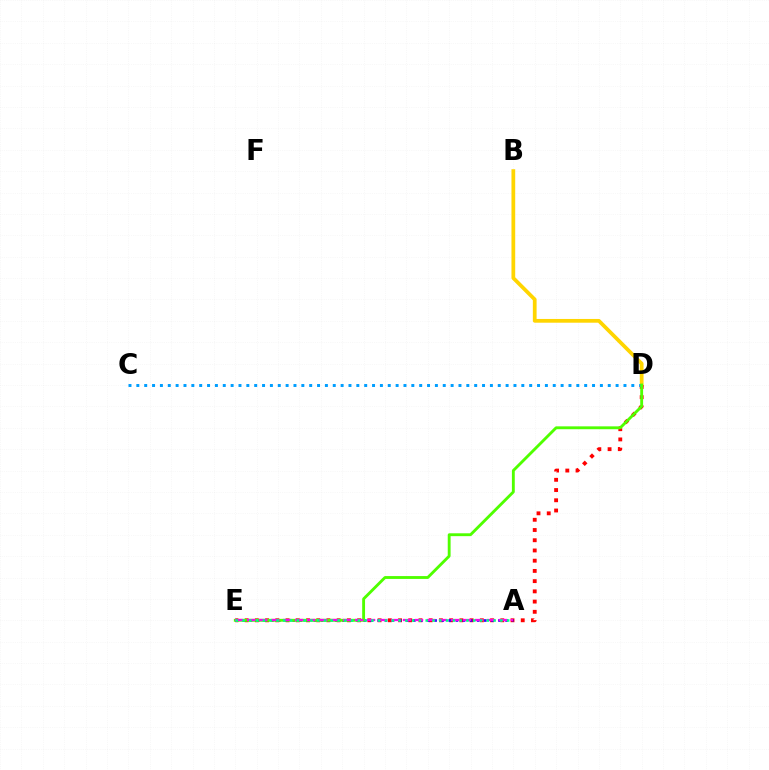{('B', 'D'): [{'color': '#ffd500', 'line_style': 'solid', 'thickness': 2.7}], ('D', 'E'): [{'color': '#ff0000', 'line_style': 'dotted', 'thickness': 2.78}, {'color': '#4fff00', 'line_style': 'solid', 'thickness': 2.06}], ('A', 'E'): [{'color': '#3700ff', 'line_style': 'dotted', 'thickness': 1.93}, {'color': '#ff00ed', 'line_style': 'dashed', 'thickness': 1.63}, {'color': '#00ff86', 'line_style': 'dotted', 'thickness': 1.84}], ('C', 'D'): [{'color': '#009eff', 'line_style': 'dotted', 'thickness': 2.13}]}